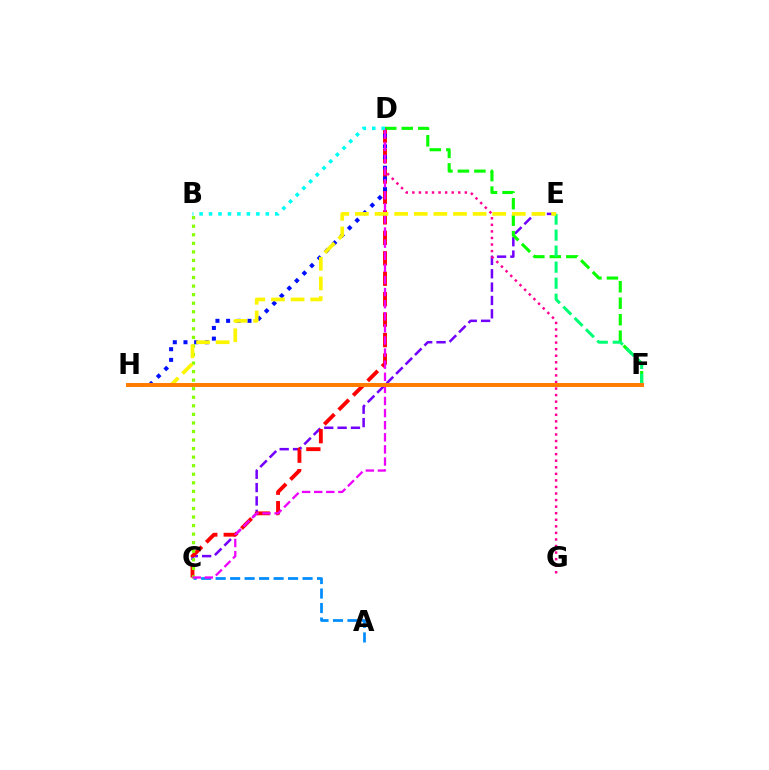{('C', 'E'): [{'color': '#7200ff', 'line_style': 'dashed', 'thickness': 1.81}], ('C', 'D'): [{'color': '#ff0000', 'line_style': 'dashed', 'thickness': 2.78}, {'color': '#ee00ff', 'line_style': 'dashed', 'thickness': 1.64}], ('A', 'C'): [{'color': '#008cff', 'line_style': 'dashed', 'thickness': 1.97}], ('B', 'C'): [{'color': '#84ff00', 'line_style': 'dotted', 'thickness': 2.32}], ('D', 'H'): [{'color': '#0010ff', 'line_style': 'dotted', 'thickness': 2.9}], ('D', 'F'): [{'color': '#08ff00', 'line_style': 'dashed', 'thickness': 2.24}], ('D', 'G'): [{'color': '#ff0094', 'line_style': 'dotted', 'thickness': 1.78}], ('E', 'F'): [{'color': '#00ff74', 'line_style': 'dashed', 'thickness': 2.18}], ('E', 'H'): [{'color': '#fcf500', 'line_style': 'dashed', 'thickness': 2.67}], ('F', 'H'): [{'color': '#ff7c00', 'line_style': 'solid', 'thickness': 2.84}], ('B', 'D'): [{'color': '#00fff6', 'line_style': 'dotted', 'thickness': 2.57}]}